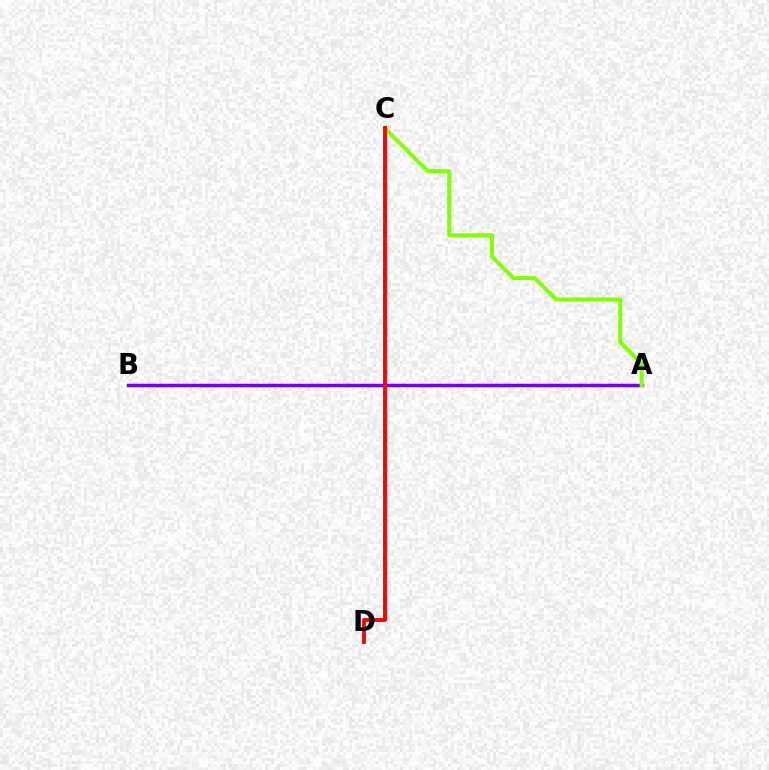{('A', 'B'): [{'color': '#00fff6', 'line_style': 'dotted', 'thickness': 1.65}, {'color': '#7200ff', 'line_style': 'solid', 'thickness': 2.47}], ('A', 'C'): [{'color': '#84ff00', 'line_style': 'solid', 'thickness': 2.88}], ('C', 'D'): [{'color': '#ff0000', 'line_style': 'solid', 'thickness': 2.8}]}